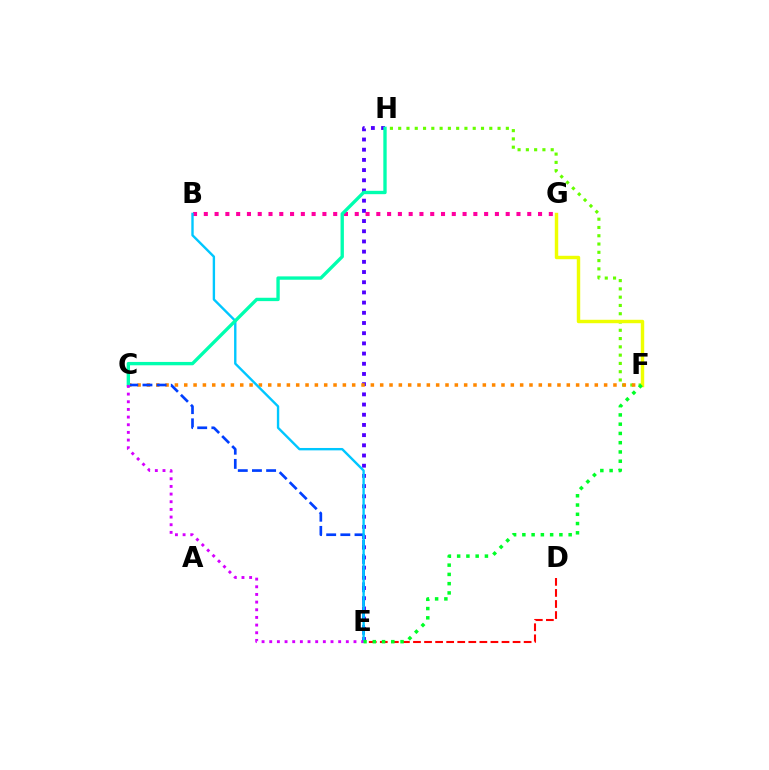{('F', 'H'): [{'color': '#66ff00', 'line_style': 'dotted', 'thickness': 2.25}], ('E', 'H'): [{'color': '#4f00ff', 'line_style': 'dotted', 'thickness': 2.77}], ('C', 'F'): [{'color': '#ff8800', 'line_style': 'dotted', 'thickness': 2.54}], ('B', 'G'): [{'color': '#ff00a0', 'line_style': 'dotted', 'thickness': 2.93}], ('C', 'E'): [{'color': '#003fff', 'line_style': 'dashed', 'thickness': 1.92}, {'color': '#d600ff', 'line_style': 'dotted', 'thickness': 2.08}], ('B', 'E'): [{'color': '#00c7ff', 'line_style': 'solid', 'thickness': 1.72}], ('D', 'E'): [{'color': '#ff0000', 'line_style': 'dashed', 'thickness': 1.5}], ('F', 'G'): [{'color': '#eeff00', 'line_style': 'solid', 'thickness': 2.47}], ('C', 'H'): [{'color': '#00ffaf', 'line_style': 'solid', 'thickness': 2.41}], ('E', 'F'): [{'color': '#00ff27', 'line_style': 'dotted', 'thickness': 2.52}]}